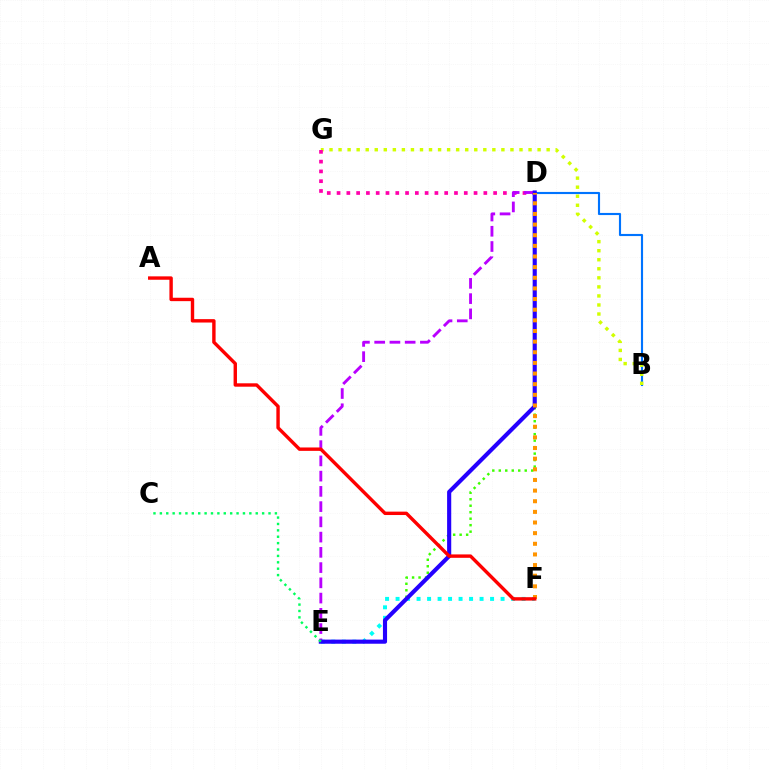{('B', 'D'): [{'color': '#0074ff', 'line_style': 'solid', 'thickness': 1.54}], ('B', 'G'): [{'color': '#d1ff00', 'line_style': 'dotted', 'thickness': 2.46}], ('D', 'G'): [{'color': '#ff00ac', 'line_style': 'dotted', 'thickness': 2.66}], ('E', 'F'): [{'color': '#00fff6', 'line_style': 'dotted', 'thickness': 2.85}], ('D', 'E'): [{'color': '#b900ff', 'line_style': 'dashed', 'thickness': 2.07}, {'color': '#3dff00', 'line_style': 'dotted', 'thickness': 1.76}, {'color': '#2500ff', 'line_style': 'solid', 'thickness': 2.97}], ('D', 'F'): [{'color': '#ff9400', 'line_style': 'dotted', 'thickness': 2.89}], ('A', 'F'): [{'color': '#ff0000', 'line_style': 'solid', 'thickness': 2.45}], ('C', 'E'): [{'color': '#00ff5c', 'line_style': 'dotted', 'thickness': 1.74}]}